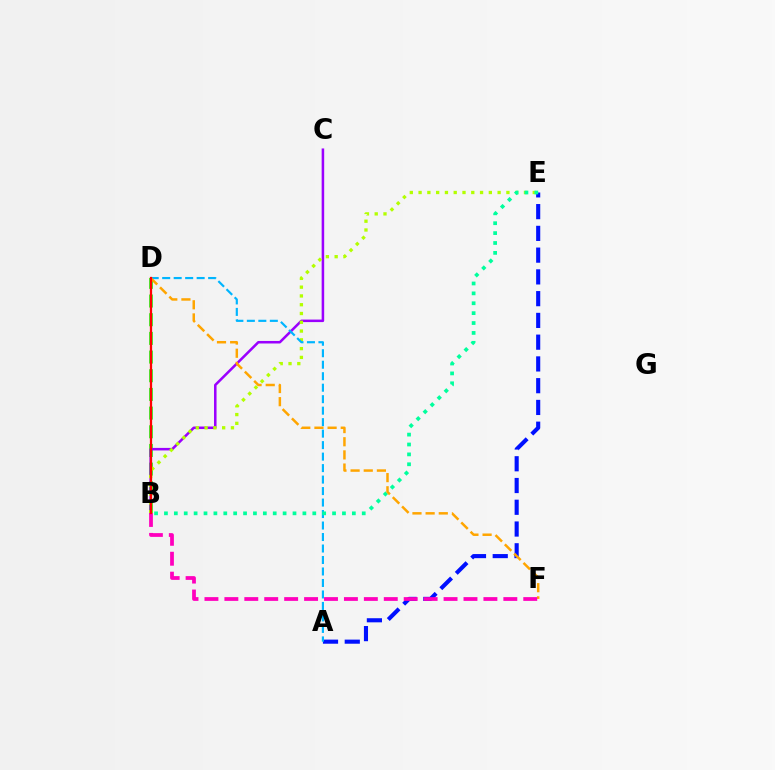{('A', 'E'): [{'color': '#0010ff', 'line_style': 'dashed', 'thickness': 2.96}], ('B', 'D'): [{'color': '#08ff00', 'line_style': 'dashed', 'thickness': 2.54}, {'color': '#ff0000', 'line_style': 'solid', 'thickness': 1.62}], ('B', 'C'): [{'color': '#9b00ff', 'line_style': 'solid', 'thickness': 1.82}], ('B', 'E'): [{'color': '#b3ff00', 'line_style': 'dotted', 'thickness': 2.39}, {'color': '#00ff9d', 'line_style': 'dotted', 'thickness': 2.69}], ('A', 'D'): [{'color': '#00b5ff', 'line_style': 'dashed', 'thickness': 1.56}], ('D', 'F'): [{'color': '#ffa500', 'line_style': 'dashed', 'thickness': 1.79}], ('B', 'F'): [{'color': '#ff00bd', 'line_style': 'dashed', 'thickness': 2.71}]}